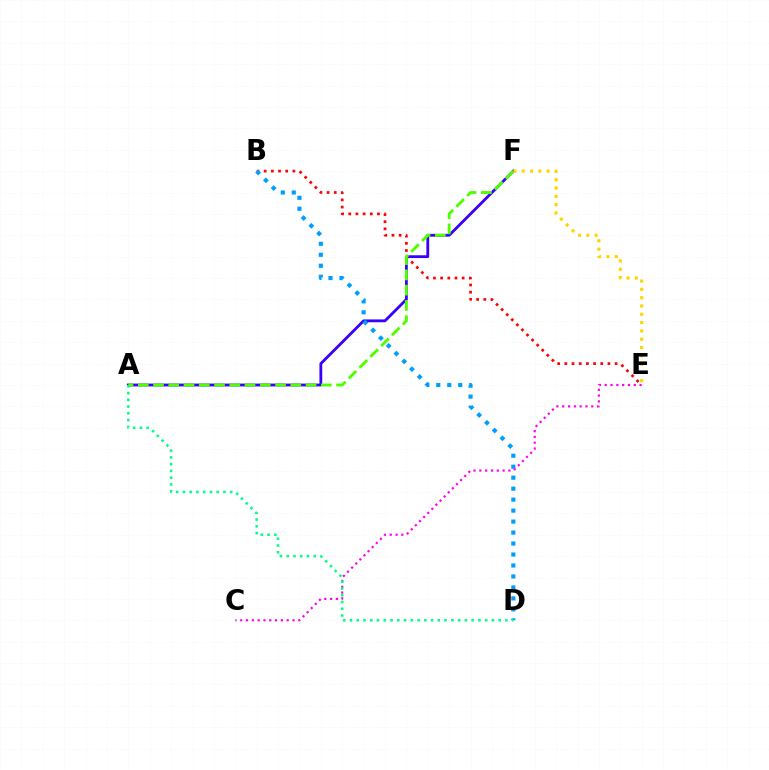{('B', 'E'): [{'color': '#ff0000', 'line_style': 'dotted', 'thickness': 1.95}], ('A', 'F'): [{'color': '#3700ff', 'line_style': 'solid', 'thickness': 2.02}, {'color': '#4fff00', 'line_style': 'dashed', 'thickness': 2.07}], ('E', 'F'): [{'color': '#ffd500', 'line_style': 'dotted', 'thickness': 2.26}], ('B', 'D'): [{'color': '#009eff', 'line_style': 'dotted', 'thickness': 2.98}], ('C', 'E'): [{'color': '#ff00ed', 'line_style': 'dotted', 'thickness': 1.58}], ('A', 'D'): [{'color': '#00ff86', 'line_style': 'dotted', 'thickness': 1.84}]}